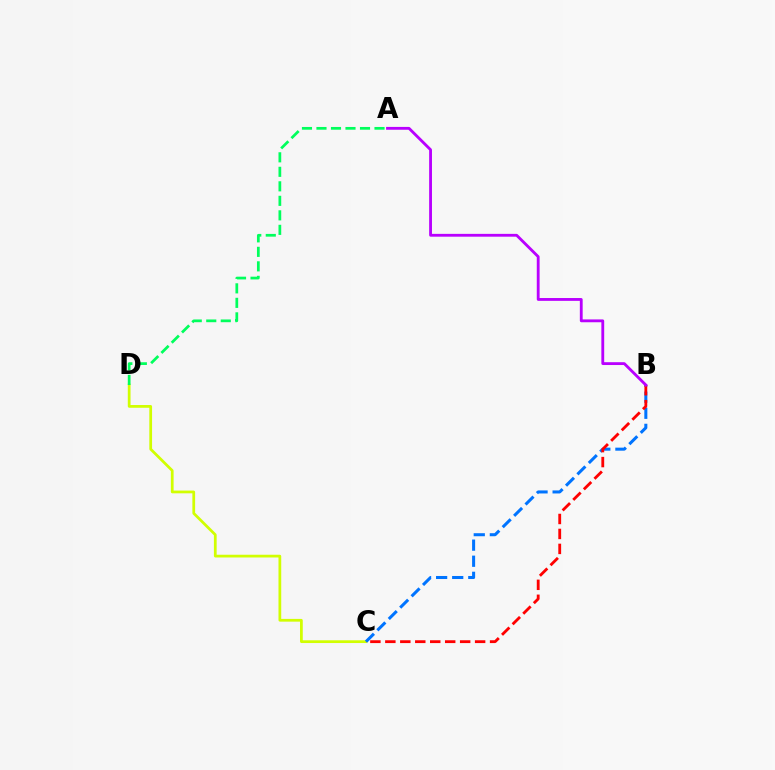{('C', 'D'): [{'color': '#d1ff00', 'line_style': 'solid', 'thickness': 1.98}], ('B', 'C'): [{'color': '#0074ff', 'line_style': 'dashed', 'thickness': 2.18}, {'color': '#ff0000', 'line_style': 'dashed', 'thickness': 2.03}], ('A', 'B'): [{'color': '#b900ff', 'line_style': 'solid', 'thickness': 2.04}], ('A', 'D'): [{'color': '#00ff5c', 'line_style': 'dashed', 'thickness': 1.97}]}